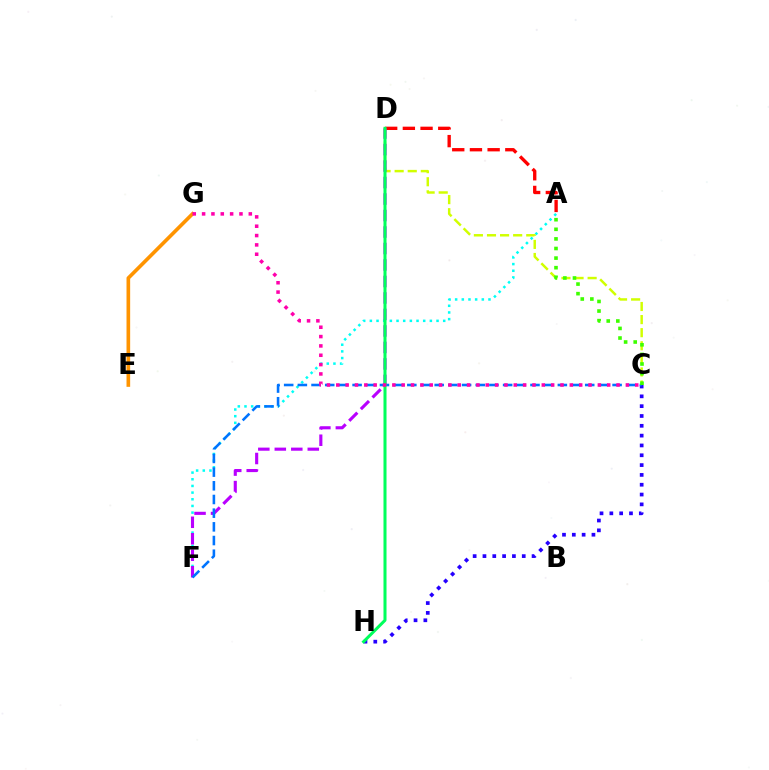{('A', 'F'): [{'color': '#00fff6', 'line_style': 'dotted', 'thickness': 1.81}], ('A', 'D'): [{'color': '#ff0000', 'line_style': 'dashed', 'thickness': 2.4}], ('C', 'D'): [{'color': '#d1ff00', 'line_style': 'dashed', 'thickness': 1.78}], ('D', 'F'): [{'color': '#b900ff', 'line_style': 'dashed', 'thickness': 2.24}], ('C', 'H'): [{'color': '#2500ff', 'line_style': 'dotted', 'thickness': 2.67}], ('E', 'G'): [{'color': '#ff9400', 'line_style': 'solid', 'thickness': 2.62}], ('C', 'F'): [{'color': '#0074ff', 'line_style': 'dashed', 'thickness': 1.86}], ('D', 'H'): [{'color': '#00ff5c', 'line_style': 'solid', 'thickness': 2.18}], ('A', 'C'): [{'color': '#3dff00', 'line_style': 'dotted', 'thickness': 2.61}], ('C', 'G'): [{'color': '#ff00ac', 'line_style': 'dotted', 'thickness': 2.54}]}